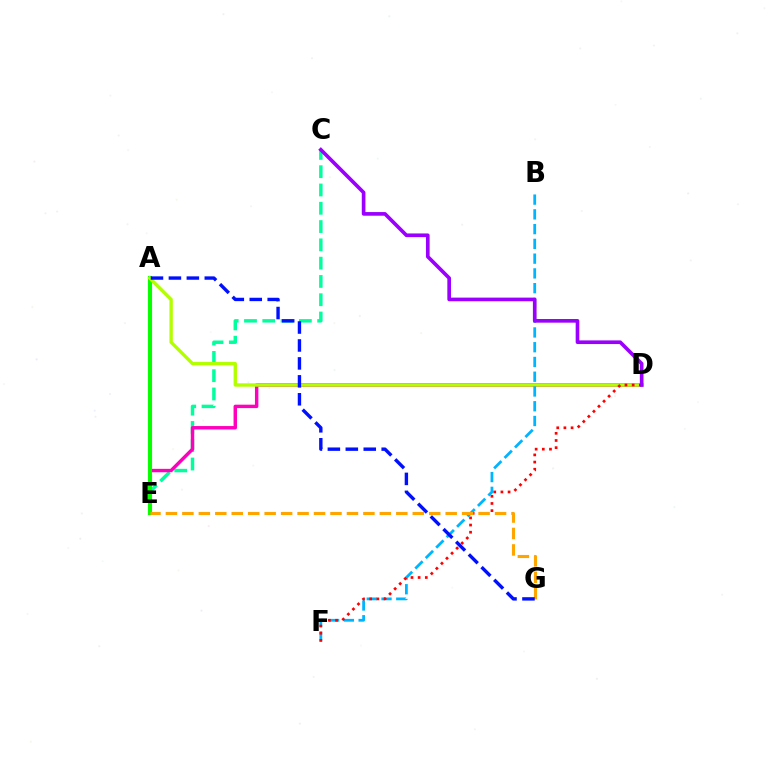{('C', 'E'): [{'color': '#00ff9d', 'line_style': 'dashed', 'thickness': 2.48}], ('D', 'E'): [{'color': '#ff00bd', 'line_style': 'solid', 'thickness': 2.47}], ('A', 'E'): [{'color': '#08ff00', 'line_style': 'solid', 'thickness': 2.96}], ('A', 'D'): [{'color': '#b3ff00', 'line_style': 'solid', 'thickness': 2.42}], ('B', 'F'): [{'color': '#00b5ff', 'line_style': 'dashed', 'thickness': 2.01}], ('D', 'F'): [{'color': '#ff0000', 'line_style': 'dotted', 'thickness': 1.95}], ('E', 'G'): [{'color': '#ffa500', 'line_style': 'dashed', 'thickness': 2.24}], ('C', 'D'): [{'color': '#9b00ff', 'line_style': 'solid', 'thickness': 2.63}], ('A', 'G'): [{'color': '#0010ff', 'line_style': 'dashed', 'thickness': 2.44}]}